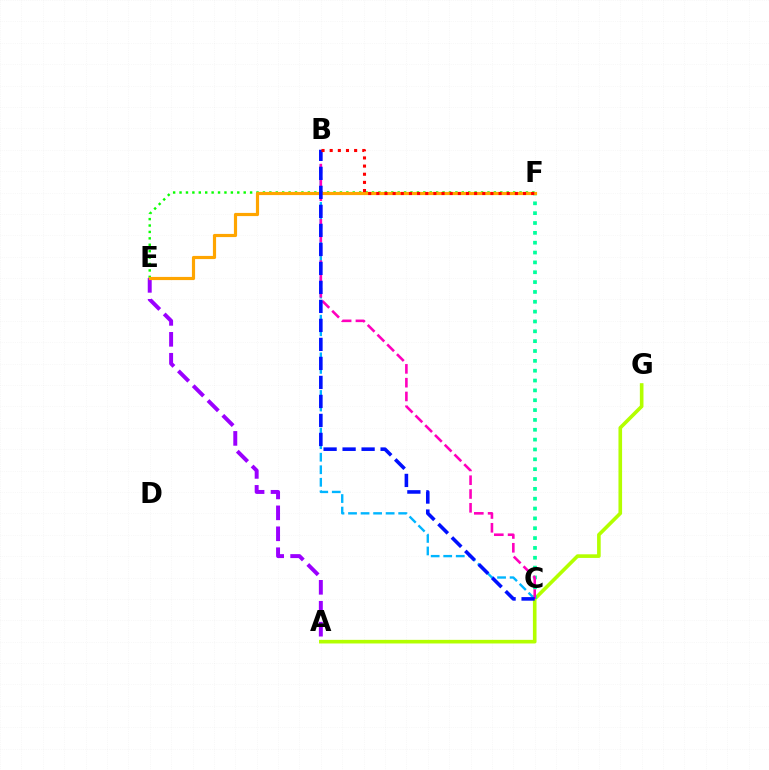{('A', 'G'): [{'color': '#b3ff00', 'line_style': 'solid', 'thickness': 2.61}], ('E', 'F'): [{'color': '#08ff00', 'line_style': 'dotted', 'thickness': 1.74}, {'color': '#ffa500', 'line_style': 'solid', 'thickness': 2.28}], ('B', 'C'): [{'color': '#00b5ff', 'line_style': 'dashed', 'thickness': 1.7}, {'color': '#ff00bd', 'line_style': 'dashed', 'thickness': 1.87}, {'color': '#0010ff', 'line_style': 'dashed', 'thickness': 2.58}], ('A', 'E'): [{'color': '#9b00ff', 'line_style': 'dashed', 'thickness': 2.84}], ('C', 'F'): [{'color': '#00ff9d', 'line_style': 'dotted', 'thickness': 2.68}], ('B', 'F'): [{'color': '#ff0000', 'line_style': 'dotted', 'thickness': 2.21}]}